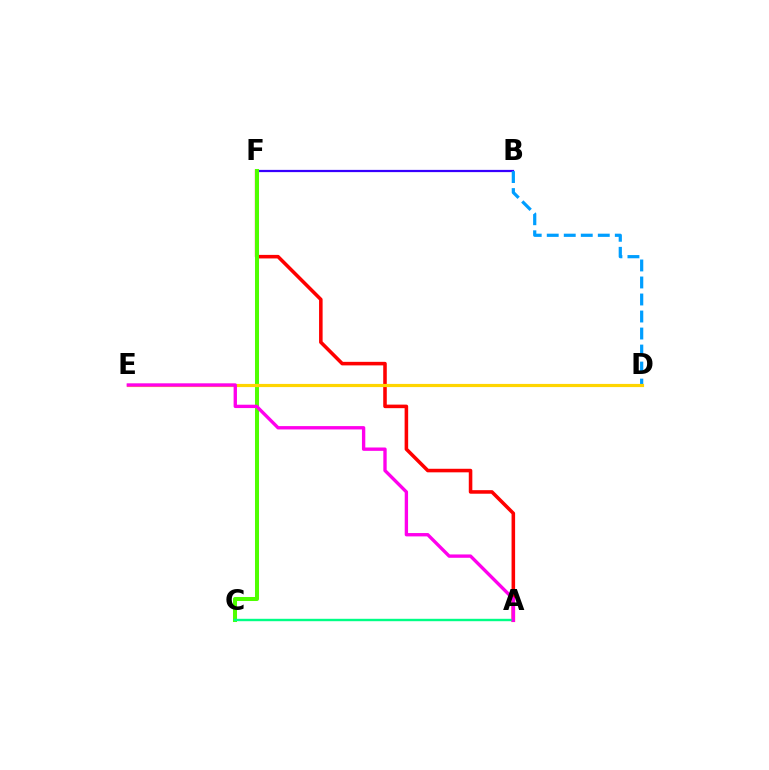{('B', 'F'): [{'color': '#3700ff', 'line_style': 'solid', 'thickness': 1.61}], ('A', 'F'): [{'color': '#ff0000', 'line_style': 'solid', 'thickness': 2.56}], ('B', 'D'): [{'color': '#009eff', 'line_style': 'dashed', 'thickness': 2.31}], ('C', 'F'): [{'color': '#4fff00', 'line_style': 'solid', 'thickness': 2.9}], ('D', 'E'): [{'color': '#ffd500', 'line_style': 'solid', 'thickness': 2.28}], ('A', 'C'): [{'color': '#00ff86', 'line_style': 'solid', 'thickness': 1.73}], ('A', 'E'): [{'color': '#ff00ed', 'line_style': 'solid', 'thickness': 2.41}]}